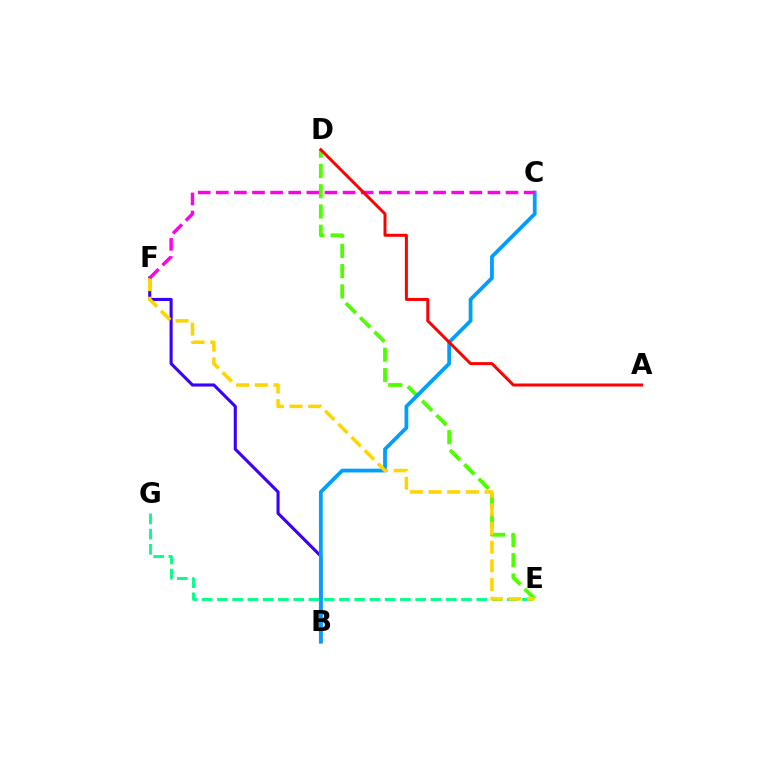{('E', 'G'): [{'color': '#00ff86', 'line_style': 'dashed', 'thickness': 2.07}], ('D', 'E'): [{'color': '#4fff00', 'line_style': 'dashed', 'thickness': 2.75}], ('B', 'F'): [{'color': '#3700ff', 'line_style': 'solid', 'thickness': 2.22}], ('B', 'C'): [{'color': '#009eff', 'line_style': 'solid', 'thickness': 2.71}], ('E', 'F'): [{'color': '#ffd500', 'line_style': 'dashed', 'thickness': 2.54}], ('C', 'F'): [{'color': '#ff00ed', 'line_style': 'dashed', 'thickness': 2.46}], ('A', 'D'): [{'color': '#ff0000', 'line_style': 'solid', 'thickness': 2.15}]}